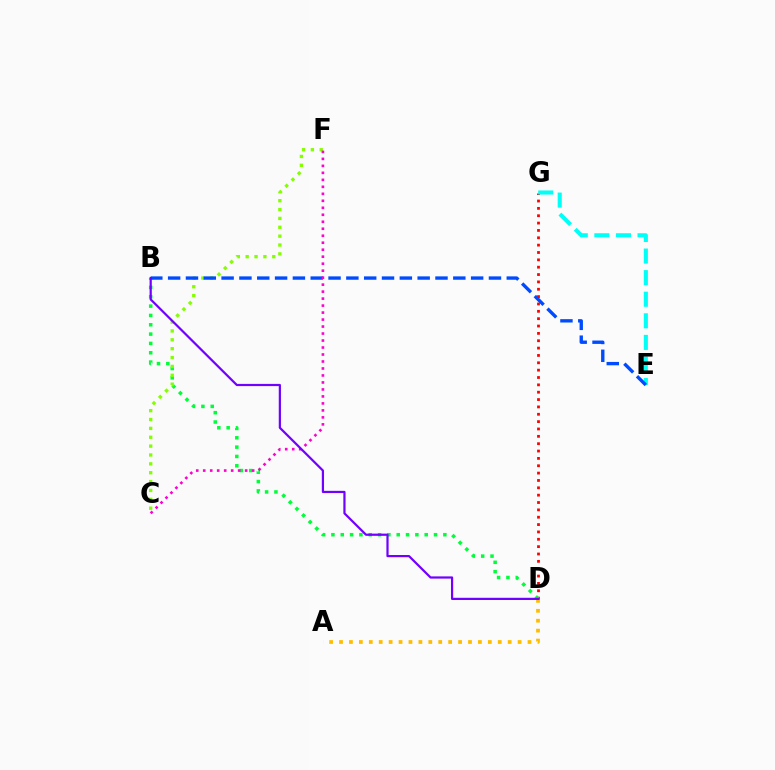{('A', 'D'): [{'color': '#ffbd00', 'line_style': 'dotted', 'thickness': 2.7}], ('D', 'G'): [{'color': '#ff0000', 'line_style': 'dotted', 'thickness': 2.0}], ('B', 'D'): [{'color': '#00ff39', 'line_style': 'dotted', 'thickness': 2.53}, {'color': '#7200ff', 'line_style': 'solid', 'thickness': 1.59}], ('C', 'F'): [{'color': '#84ff00', 'line_style': 'dotted', 'thickness': 2.41}, {'color': '#ff00cf', 'line_style': 'dotted', 'thickness': 1.9}], ('E', 'G'): [{'color': '#00fff6', 'line_style': 'dashed', 'thickness': 2.93}], ('B', 'E'): [{'color': '#004bff', 'line_style': 'dashed', 'thickness': 2.42}]}